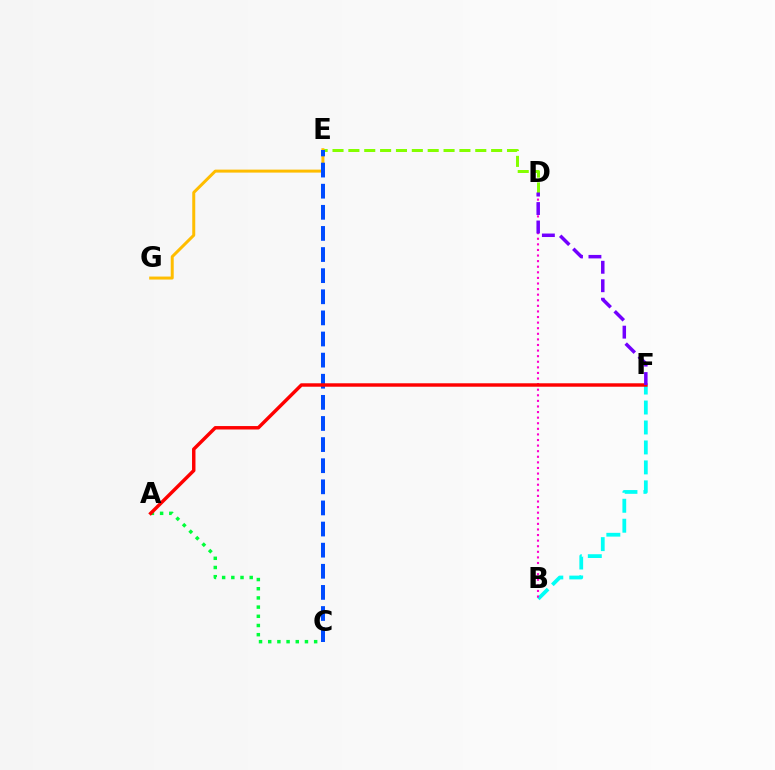{('D', 'E'): [{'color': '#84ff00', 'line_style': 'dashed', 'thickness': 2.15}], ('E', 'G'): [{'color': '#ffbd00', 'line_style': 'solid', 'thickness': 2.15}], ('A', 'C'): [{'color': '#00ff39', 'line_style': 'dotted', 'thickness': 2.5}], ('C', 'E'): [{'color': '#004bff', 'line_style': 'dashed', 'thickness': 2.87}], ('B', 'F'): [{'color': '#00fff6', 'line_style': 'dashed', 'thickness': 2.71}], ('B', 'D'): [{'color': '#ff00cf', 'line_style': 'dotted', 'thickness': 1.52}], ('A', 'F'): [{'color': '#ff0000', 'line_style': 'solid', 'thickness': 2.48}], ('D', 'F'): [{'color': '#7200ff', 'line_style': 'dashed', 'thickness': 2.51}]}